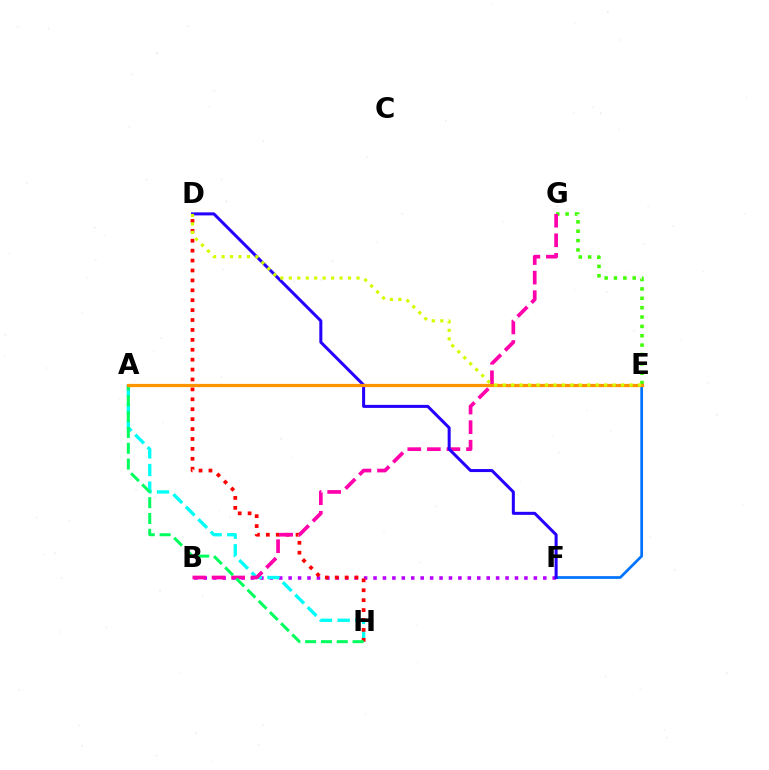{('E', 'F'): [{'color': '#0074ff', 'line_style': 'solid', 'thickness': 1.97}], ('B', 'F'): [{'color': '#b900ff', 'line_style': 'dotted', 'thickness': 2.56}], ('A', 'H'): [{'color': '#00fff6', 'line_style': 'dashed', 'thickness': 2.39}, {'color': '#00ff5c', 'line_style': 'dashed', 'thickness': 2.15}], ('D', 'H'): [{'color': '#ff0000', 'line_style': 'dotted', 'thickness': 2.69}], ('E', 'G'): [{'color': '#3dff00', 'line_style': 'dotted', 'thickness': 2.54}], ('B', 'G'): [{'color': '#ff00ac', 'line_style': 'dashed', 'thickness': 2.66}], ('D', 'F'): [{'color': '#2500ff', 'line_style': 'solid', 'thickness': 2.18}], ('A', 'E'): [{'color': '#ff9400', 'line_style': 'solid', 'thickness': 2.33}], ('D', 'E'): [{'color': '#d1ff00', 'line_style': 'dotted', 'thickness': 2.3}]}